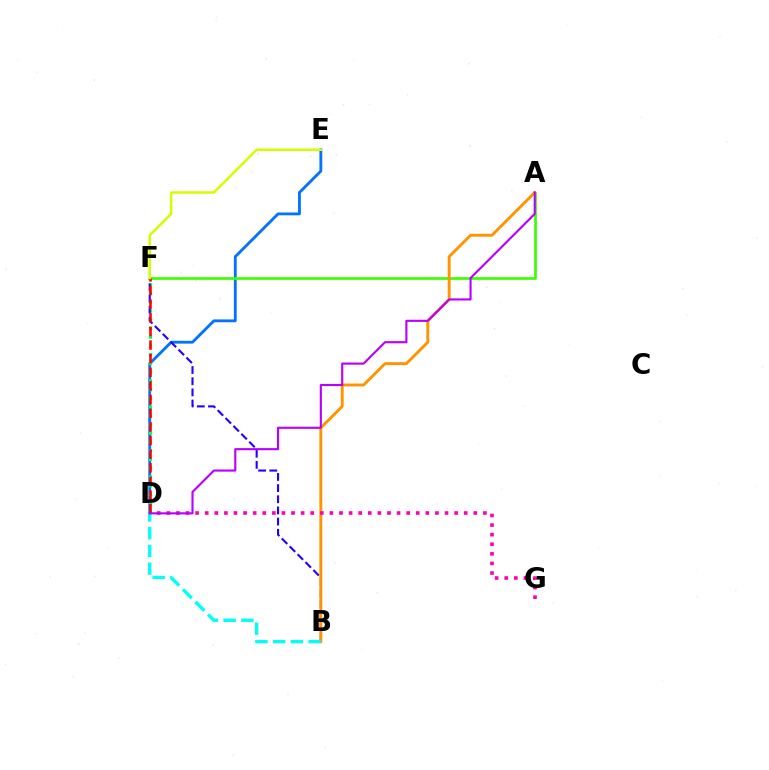{('D', 'E'): [{'color': '#0074ff', 'line_style': 'solid', 'thickness': 2.05}], ('D', 'F'): [{'color': '#00ff5c', 'line_style': 'dotted', 'thickness': 2.37}, {'color': '#ff0000', 'line_style': 'dashed', 'thickness': 1.85}], ('A', 'F'): [{'color': '#3dff00', 'line_style': 'solid', 'thickness': 1.96}], ('B', 'F'): [{'color': '#2500ff', 'line_style': 'dashed', 'thickness': 1.52}], ('A', 'B'): [{'color': '#ff9400', 'line_style': 'solid', 'thickness': 2.09}], ('D', 'G'): [{'color': '#ff00ac', 'line_style': 'dotted', 'thickness': 2.61}], ('B', 'D'): [{'color': '#00fff6', 'line_style': 'dashed', 'thickness': 2.41}], ('A', 'D'): [{'color': '#b900ff', 'line_style': 'solid', 'thickness': 1.53}], ('E', 'F'): [{'color': '#d1ff00', 'line_style': 'solid', 'thickness': 1.8}]}